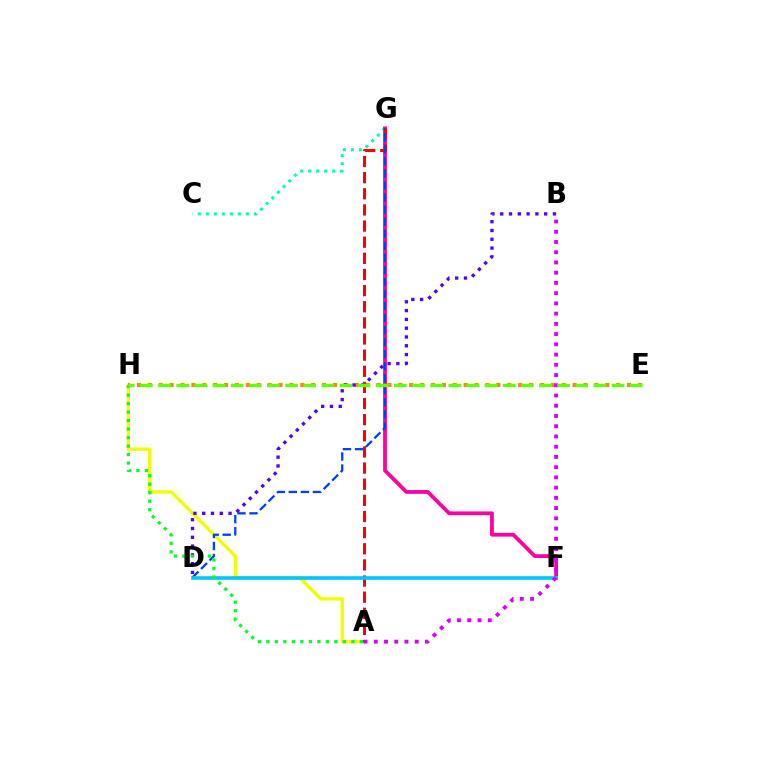{('A', 'H'): [{'color': '#eeff00', 'line_style': 'solid', 'thickness': 2.39}, {'color': '#00ff27', 'line_style': 'dotted', 'thickness': 2.31}], ('C', 'G'): [{'color': '#00ffaf', 'line_style': 'dotted', 'thickness': 2.17}], ('F', 'G'): [{'color': '#ff00a0', 'line_style': 'solid', 'thickness': 2.73}], ('E', 'H'): [{'color': '#ff8800', 'line_style': 'dotted', 'thickness': 2.96}, {'color': '#66ff00', 'line_style': 'dashed', 'thickness': 2.46}], ('A', 'G'): [{'color': '#ff0000', 'line_style': 'dashed', 'thickness': 2.19}], ('D', 'G'): [{'color': '#003fff', 'line_style': 'dashed', 'thickness': 1.64}], ('D', 'F'): [{'color': '#00c7ff', 'line_style': 'solid', 'thickness': 2.61}], ('B', 'D'): [{'color': '#4f00ff', 'line_style': 'dotted', 'thickness': 2.39}], ('A', 'B'): [{'color': '#d600ff', 'line_style': 'dotted', 'thickness': 2.78}]}